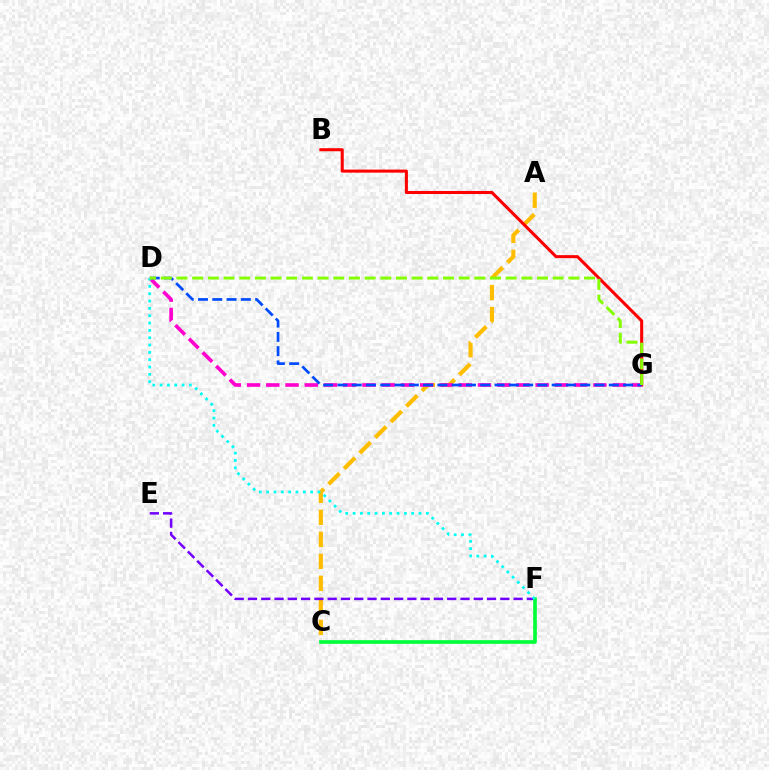{('A', 'C'): [{'color': '#ffbd00', 'line_style': 'dashed', 'thickness': 2.99}], ('B', 'G'): [{'color': '#ff0000', 'line_style': 'solid', 'thickness': 2.2}], ('D', 'G'): [{'color': '#ff00cf', 'line_style': 'dashed', 'thickness': 2.61}, {'color': '#004bff', 'line_style': 'dashed', 'thickness': 1.94}, {'color': '#84ff00', 'line_style': 'dashed', 'thickness': 2.13}], ('E', 'F'): [{'color': '#7200ff', 'line_style': 'dashed', 'thickness': 1.8}], ('C', 'F'): [{'color': '#00ff39', 'line_style': 'solid', 'thickness': 2.64}], ('D', 'F'): [{'color': '#00fff6', 'line_style': 'dotted', 'thickness': 1.99}]}